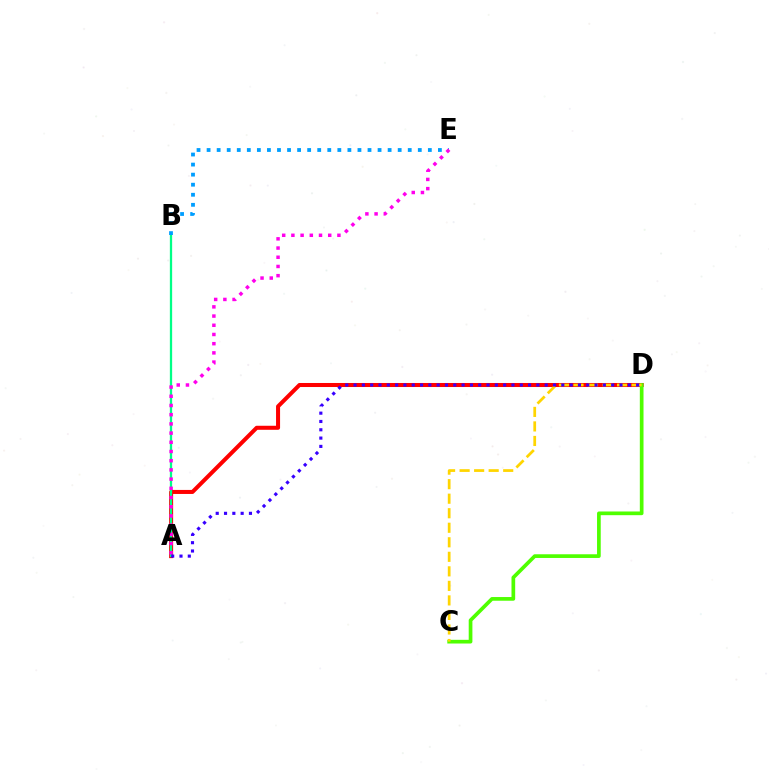{('A', 'D'): [{'color': '#ff0000', 'line_style': 'solid', 'thickness': 2.9}, {'color': '#3700ff', 'line_style': 'dotted', 'thickness': 2.26}], ('A', 'B'): [{'color': '#00ff86', 'line_style': 'solid', 'thickness': 1.64}], ('B', 'E'): [{'color': '#009eff', 'line_style': 'dotted', 'thickness': 2.73}], ('A', 'E'): [{'color': '#ff00ed', 'line_style': 'dotted', 'thickness': 2.5}], ('C', 'D'): [{'color': '#4fff00', 'line_style': 'solid', 'thickness': 2.66}, {'color': '#ffd500', 'line_style': 'dashed', 'thickness': 1.97}]}